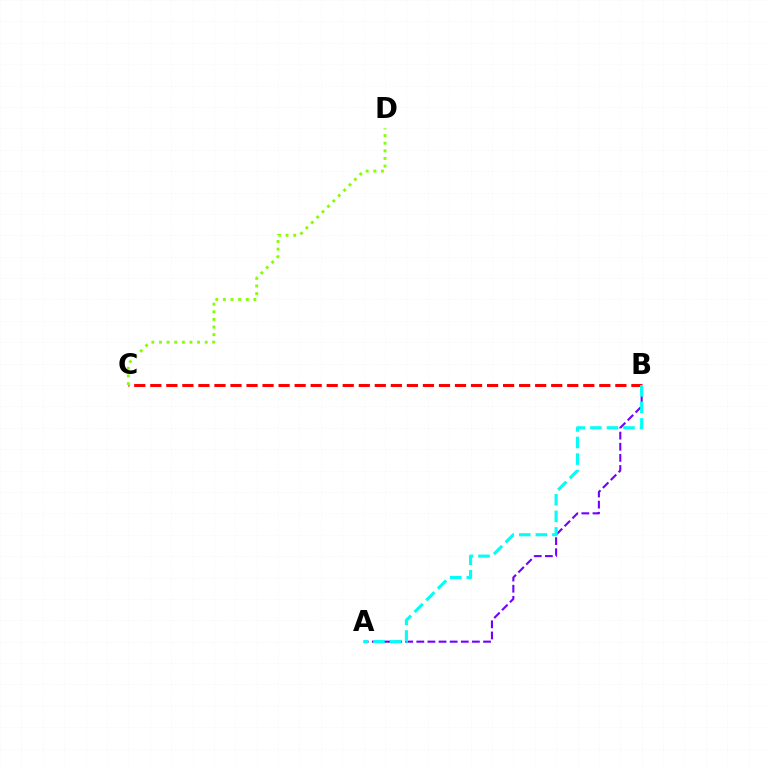{('A', 'B'): [{'color': '#7200ff', 'line_style': 'dashed', 'thickness': 1.51}, {'color': '#00fff6', 'line_style': 'dashed', 'thickness': 2.25}], ('B', 'C'): [{'color': '#ff0000', 'line_style': 'dashed', 'thickness': 2.18}], ('C', 'D'): [{'color': '#84ff00', 'line_style': 'dotted', 'thickness': 2.07}]}